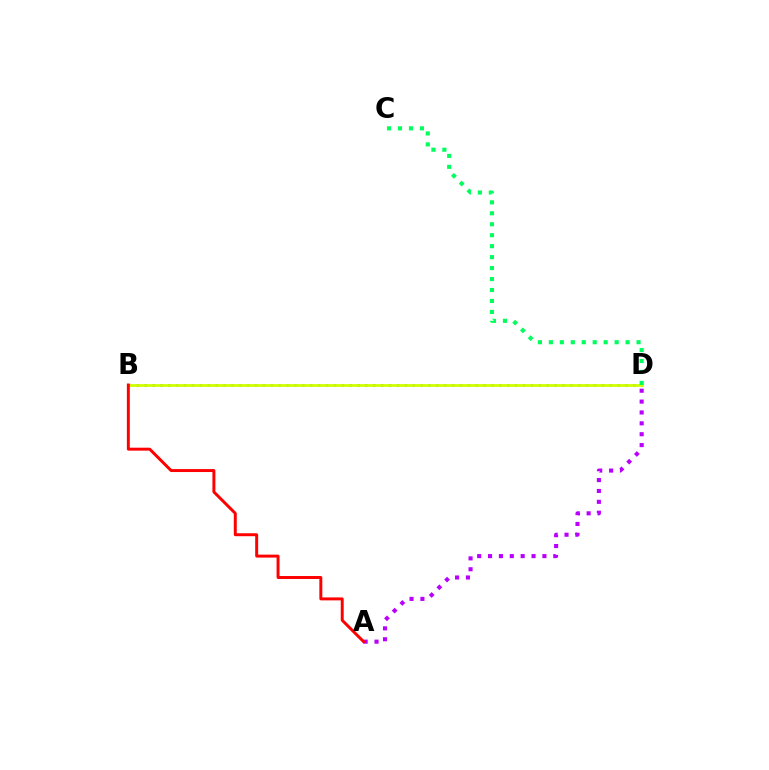{('B', 'D'): [{'color': '#0074ff', 'line_style': 'dotted', 'thickness': 2.14}, {'color': '#d1ff00', 'line_style': 'solid', 'thickness': 2.03}], ('C', 'D'): [{'color': '#00ff5c', 'line_style': 'dotted', 'thickness': 2.98}], ('A', 'D'): [{'color': '#b900ff', 'line_style': 'dotted', 'thickness': 2.95}], ('A', 'B'): [{'color': '#ff0000', 'line_style': 'solid', 'thickness': 2.13}]}